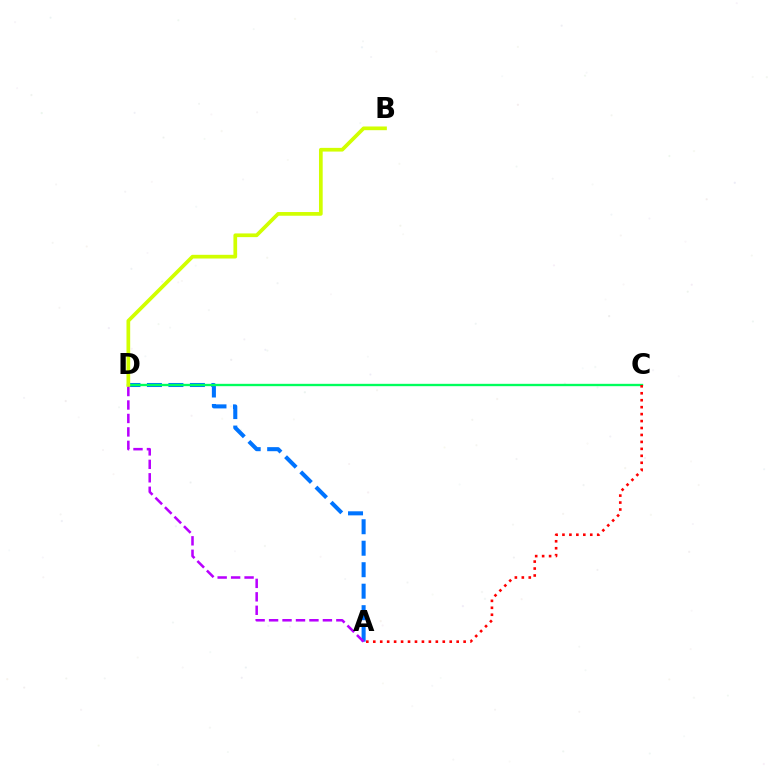{('A', 'D'): [{'color': '#0074ff', 'line_style': 'dashed', 'thickness': 2.92}, {'color': '#b900ff', 'line_style': 'dashed', 'thickness': 1.83}], ('C', 'D'): [{'color': '#00ff5c', 'line_style': 'solid', 'thickness': 1.69}], ('B', 'D'): [{'color': '#d1ff00', 'line_style': 'solid', 'thickness': 2.67}], ('A', 'C'): [{'color': '#ff0000', 'line_style': 'dotted', 'thickness': 1.89}]}